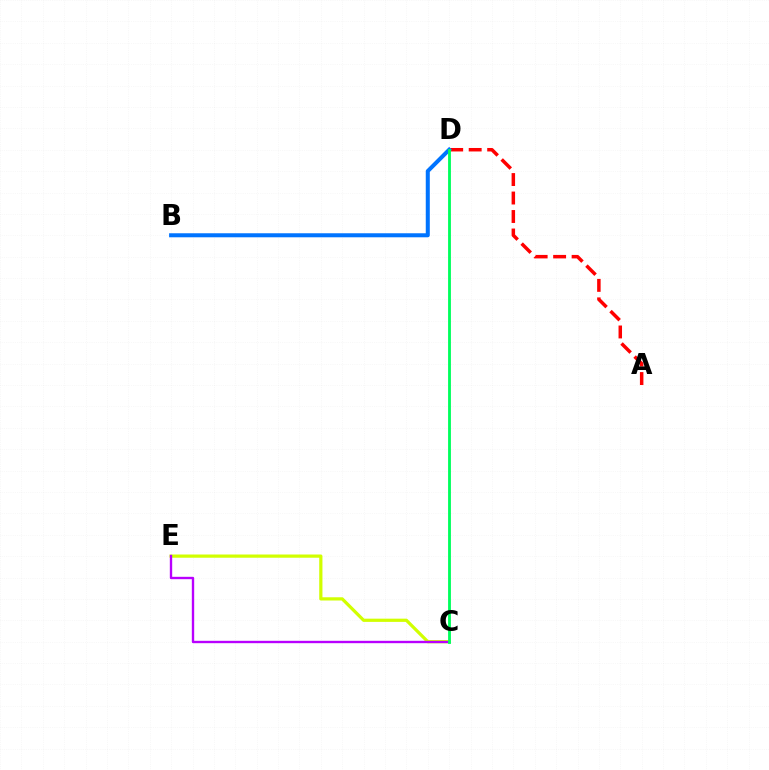{('C', 'E'): [{'color': '#d1ff00', 'line_style': 'solid', 'thickness': 2.32}, {'color': '#b900ff', 'line_style': 'solid', 'thickness': 1.71}], ('A', 'D'): [{'color': '#ff0000', 'line_style': 'dashed', 'thickness': 2.51}], ('B', 'D'): [{'color': '#0074ff', 'line_style': 'solid', 'thickness': 2.9}], ('C', 'D'): [{'color': '#00ff5c', 'line_style': 'solid', 'thickness': 2.05}]}